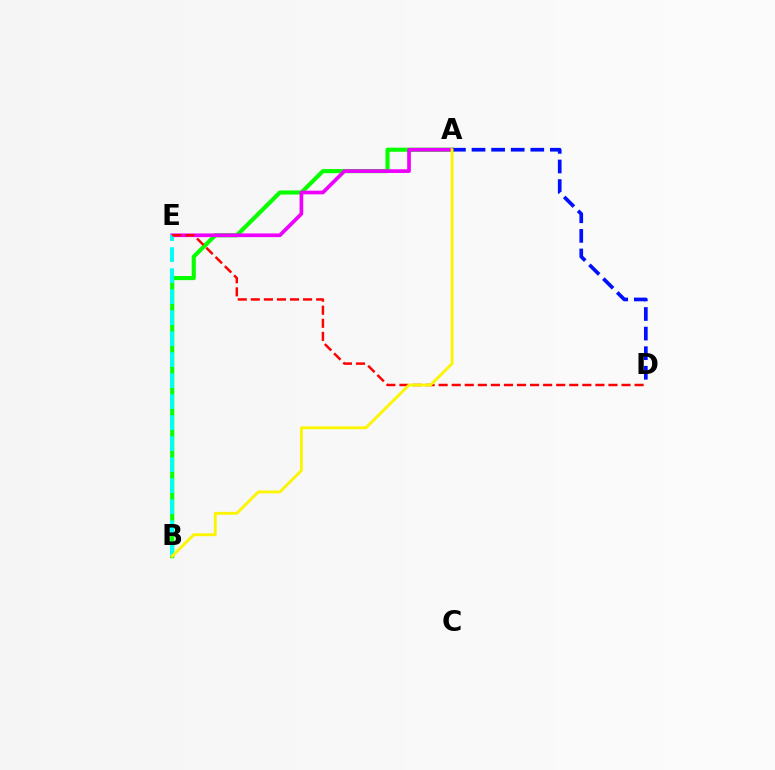{('A', 'B'): [{'color': '#08ff00', 'line_style': 'solid', 'thickness': 2.97}, {'color': '#fcf500', 'line_style': 'solid', 'thickness': 2.07}], ('A', 'E'): [{'color': '#ee00ff', 'line_style': 'solid', 'thickness': 2.65}], ('B', 'E'): [{'color': '#00fff6', 'line_style': 'dashed', 'thickness': 2.85}], ('D', 'E'): [{'color': '#ff0000', 'line_style': 'dashed', 'thickness': 1.77}], ('A', 'D'): [{'color': '#0010ff', 'line_style': 'dashed', 'thickness': 2.66}]}